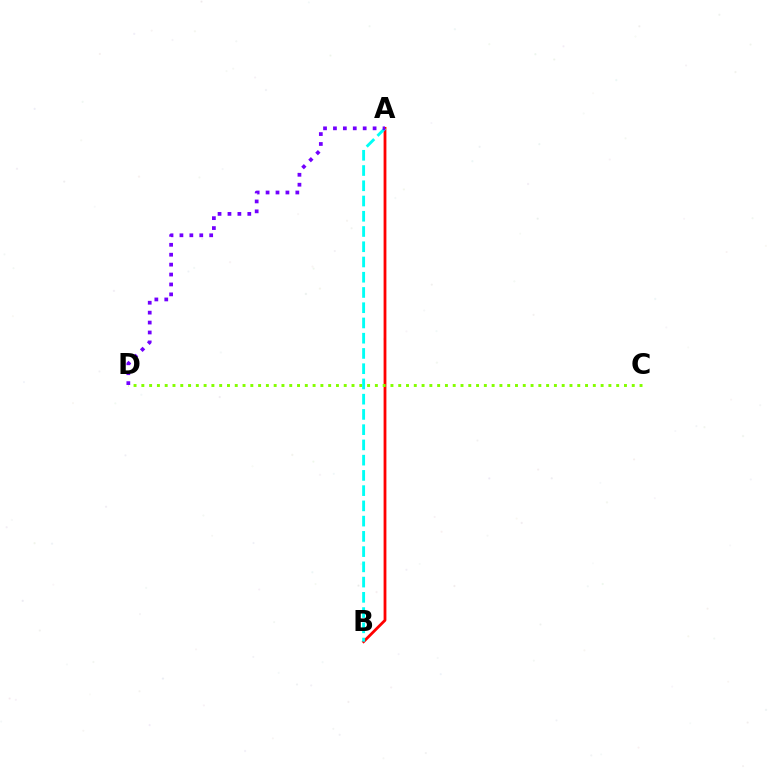{('A', 'B'): [{'color': '#ff0000', 'line_style': 'solid', 'thickness': 2.01}, {'color': '#00fff6', 'line_style': 'dashed', 'thickness': 2.07}], ('C', 'D'): [{'color': '#84ff00', 'line_style': 'dotted', 'thickness': 2.11}], ('A', 'D'): [{'color': '#7200ff', 'line_style': 'dotted', 'thickness': 2.69}]}